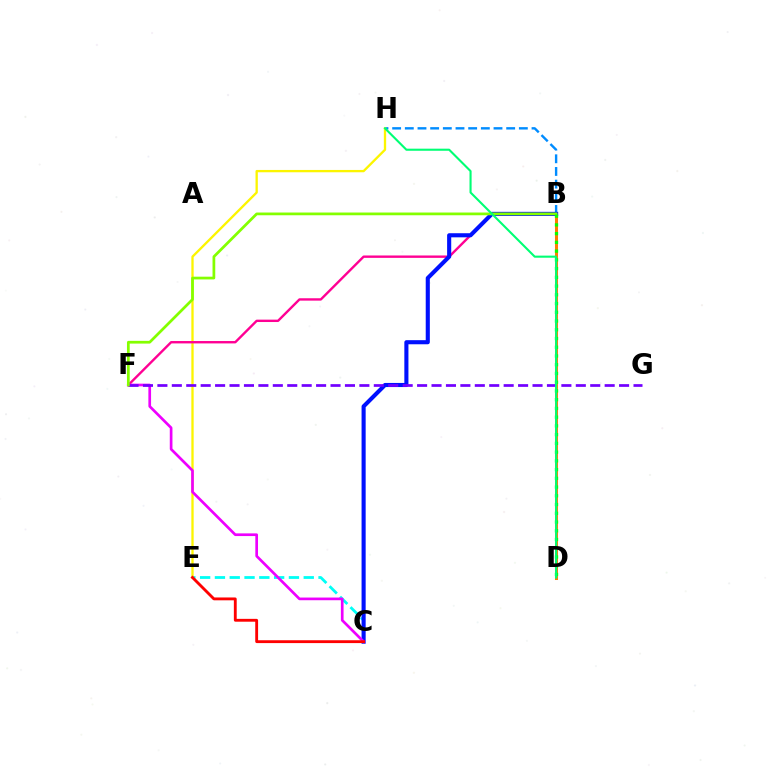{('B', 'H'): [{'color': '#008cff', 'line_style': 'dashed', 'thickness': 1.72}], ('C', 'E'): [{'color': '#00fff6', 'line_style': 'dashed', 'thickness': 2.01}, {'color': '#ff0000', 'line_style': 'solid', 'thickness': 2.05}], ('E', 'H'): [{'color': '#fcf500', 'line_style': 'solid', 'thickness': 1.67}], ('B', 'D'): [{'color': '#ff7c00', 'line_style': 'solid', 'thickness': 2.17}, {'color': '#08ff00', 'line_style': 'dotted', 'thickness': 2.37}], ('B', 'F'): [{'color': '#ff0094', 'line_style': 'solid', 'thickness': 1.72}, {'color': '#84ff00', 'line_style': 'solid', 'thickness': 1.97}], ('B', 'C'): [{'color': '#0010ff', 'line_style': 'solid', 'thickness': 2.95}], ('C', 'F'): [{'color': '#ee00ff', 'line_style': 'solid', 'thickness': 1.93}], ('F', 'G'): [{'color': '#7200ff', 'line_style': 'dashed', 'thickness': 1.96}], ('D', 'H'): [{'color': '#00ff74', 'line_style': 'solid', 'thickness': 1.51}]}